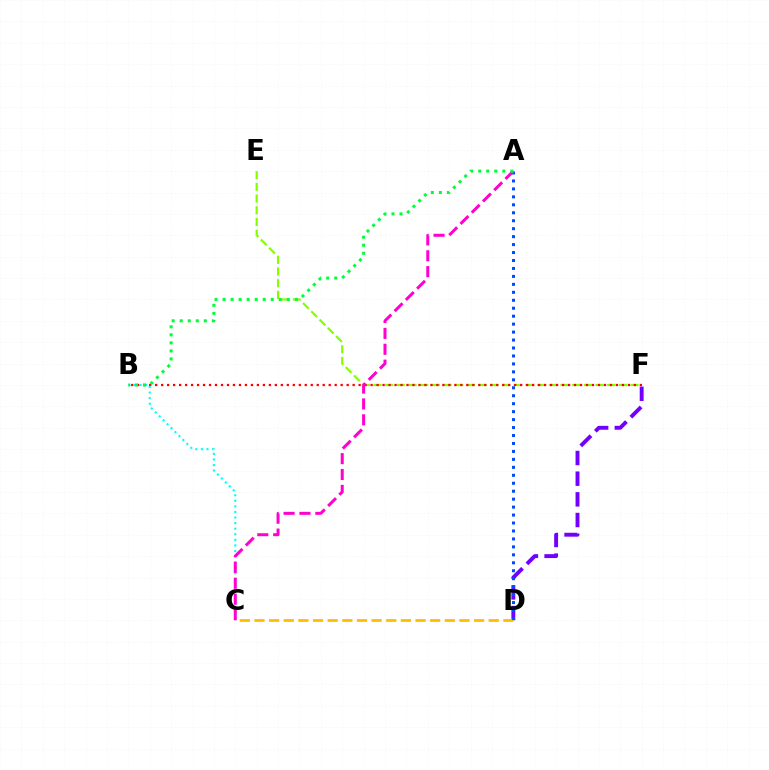{('D', 'F'): [{'color': '#7200ff', 'line_style': 'dashed', 'thickness': 2.81}], ('C', 'D'): [{'color': '#ffbd00', 'line_style': 'dashed', 'thickness': 1.99}], ('E', 'F'): [{'color': '#84ff00', 'line_style': 'dashed', 'thickness': 1.59}], ('B', 'F'): [{'color': '#ff0000', 'line_style': 'dotted', 'thickness': 1.63}], ('A', 'D'): [{'color': '#004bff', 'line_style': 'dotted', 'thickness': 2.16}], ('B', 'C'): [{'color': '#00fff6', 'line_style': 'dotted', 'thickness': 1.52}], ('A', 'C'): [{'color': '#ff00cf', 'line_style': 'dashed', 'thickness': 2.16}], ('A', 'B'): [{'color': '#00ff39', 'line_style': 'dotted', 'thickness': 2.18}]}